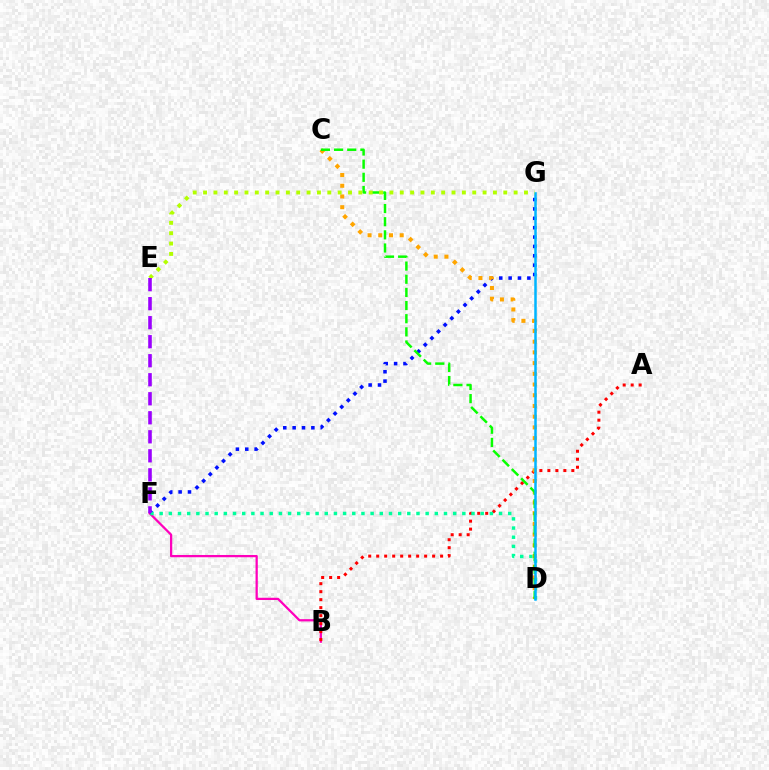{('B', 'F'): [{'color': '#ff00bd', 'line_style': 'solid', 'thickness': 1.62}], ('F', 'G'): [{'color': '#0010ff', 'line_style': 'dotted', 'thickness': 2.55}], ('A', 'B'): [{'color': '#ff0000', 'line_style': 'dotted', 'thickness': 2.17}], ('D', 'F'): [{'color': '#00ff9d', 'line_style': 'dotted', 'thickness': 2.49}], ('C', 'D'): [{'color': '#ffa500', 'line_style': 'dotted', 'thickness': 2.91}, {'color': '#08ff00', 'line_style': 'dashed', 'thickness': 1.79}], ('D', 'G'): [{'color': '#00b5ff', 'line_style': 'solid', 'thickness': 1.8}], ('E', 'G'): [{'color': '#b3ff00', 'line_style': 'dotted', 'thickness': 2.81}], ('E', 'F'): [{'color': '#9b00ff', 'line_style': 'dashed', 'thickness': 2.58}]}